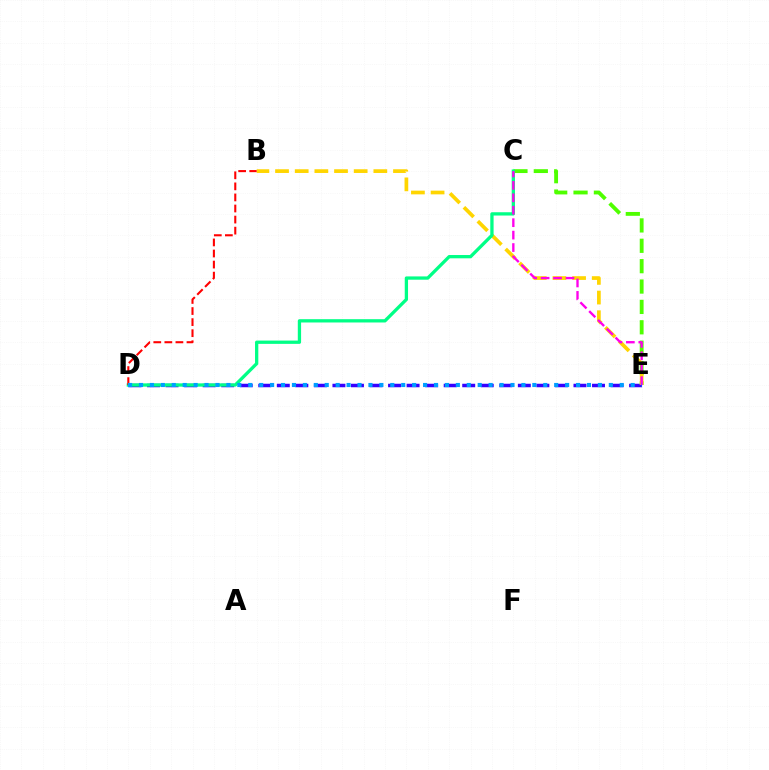{('D', 'E'): [{'color': '#3700ff', 'line_style': 'dashed', 'thickness': 2.52}, {'color': '#009eff', 'line_style': 'dotted', 'thickness': 2.97}], ('C', 'E'): [{'color': '#4fff00', 'line_style': 'dashed', 'thickness': 2.77}, {'color': '#ff00ed', 'line_style': 'dashed', 'thickness': 1.69}], ('B', 'E'): [{'color': '#ffd500', 'line_style': 'dashed', 'thickness': 2.67}], ('C', 'D'): [{'color': '#00ff86', 'line_style': 'solid', 'thickness': 2.37}], ('B', 'D'): [{'color': '#ff0000', 'line_style': 'dashed', 'thickness': 1.5}]}